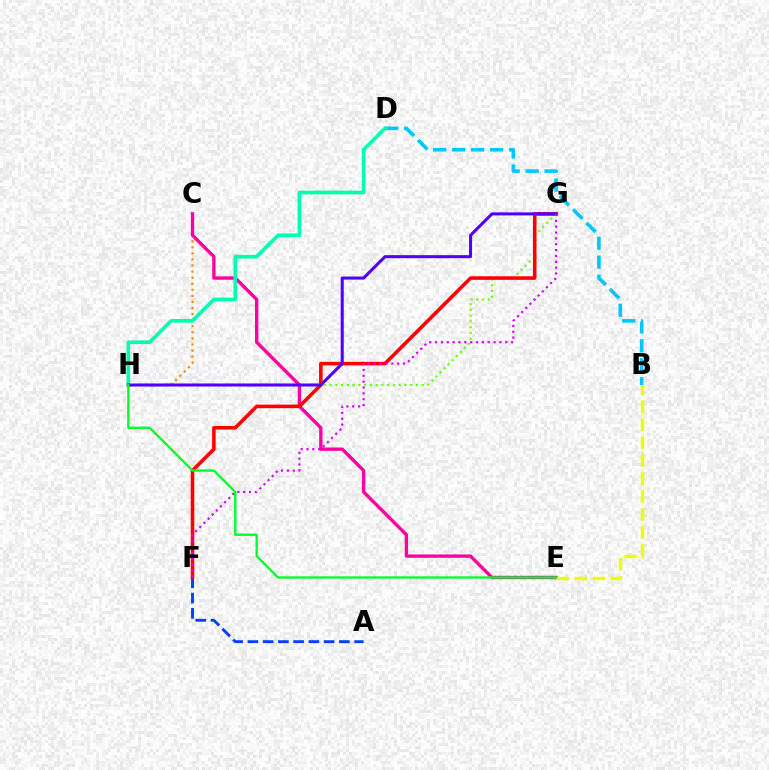{('C', 'H'): [{'color': '#ff8800', 'line_style': 'dotted', 'thickness': 1.65}], ('G', 'H'): [{'color': '#66ff00', 'line_style': 'dotted', 'thickness': 1.56}, {'color': '#4f00ff', 'line_style': 'solid', 'thickness': 2.19}], ('A', 'F'): [{'color': '#003fff', 'line_style': 'dashed', 'thickness': 2.07}], ('C', 'E'): [{'color': '#ff00a0', 'line_style': 'solid', 'thickness': 2.42}], ('F', 'G'): [{'color': '#ff0000', 'line_style': 'solid', 'thickness': 2.57}, {'color': '#d600ff', 'line_style': 'dotted', 'thickness': 1.59}], ('B', 'D'): [{'color': '#00c7ff', 'line_style': 'dashed', 'thickness': 2.58}], ('D', 'H'): [{'color': '#00ffaf', 'line_style': 'solid', 'thickness': 2.63}], ('B', 'E'): [{'color': '#eeff00', 'line_style': 'dashed', 'thickness': 2.44}], ('E', 'H'): [{'color': '#00ff27', 'line_style': 'solid', 'thickness': 1.67}]}